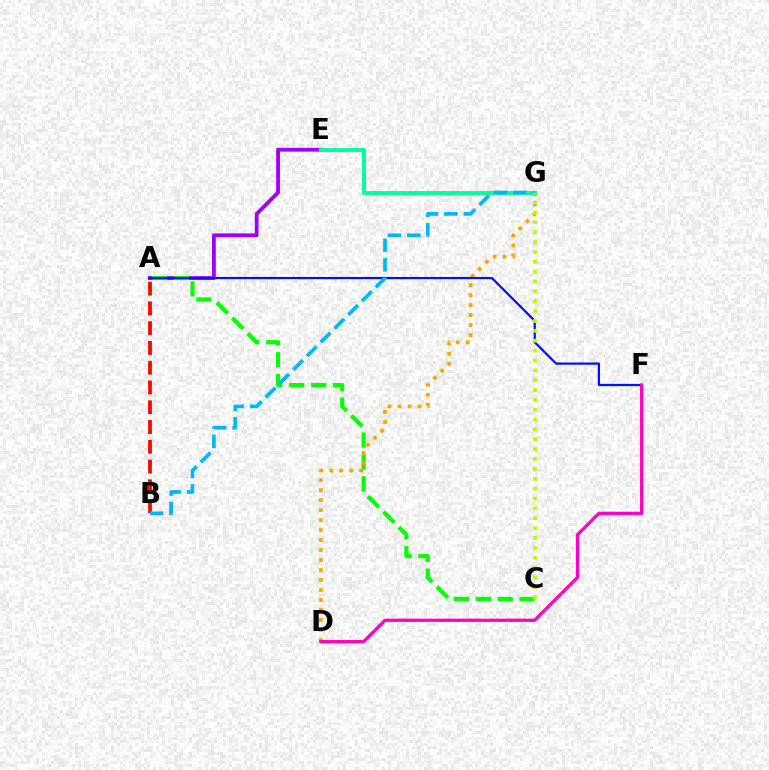{('A', 'E'): [{'color': '#9b00ff', 'line_style': 'solid', 'thickness': 2.73}], ('A', 'B'): [{'color': '#ff0000', 'line_style': 'dashed', 'thickness': 2.69}], ('A', 'C'): [{'color': '#08ff00', 'line_style': 'dashed', 'thickness': 2.97}], ('D', 'G'): [{'color': '#ffa500', 'line_style': 'dotted', 'thickness': 2.71}], ('E', 'G'): [{'color': '#00ff9d', 'line_style': 'solid', 'thickness': 2.8}], ('A', 'F'): [{'color': '#0010ff', 'line_style': 'solid', 'thickness': 1.6}], ('B', 'G'): [{'color': '#00b5ff', 'line_style': 'dashed', 'thickness': 2.64}], ('D', 'F'): [{'color': '#ff00bd', 'line_style': 'solid', 'thickness': 2.31}], ('C', 'G'): [{'color': '#b3ff00', 'line_style': 'dotted', 'thickness': 2.68}]}